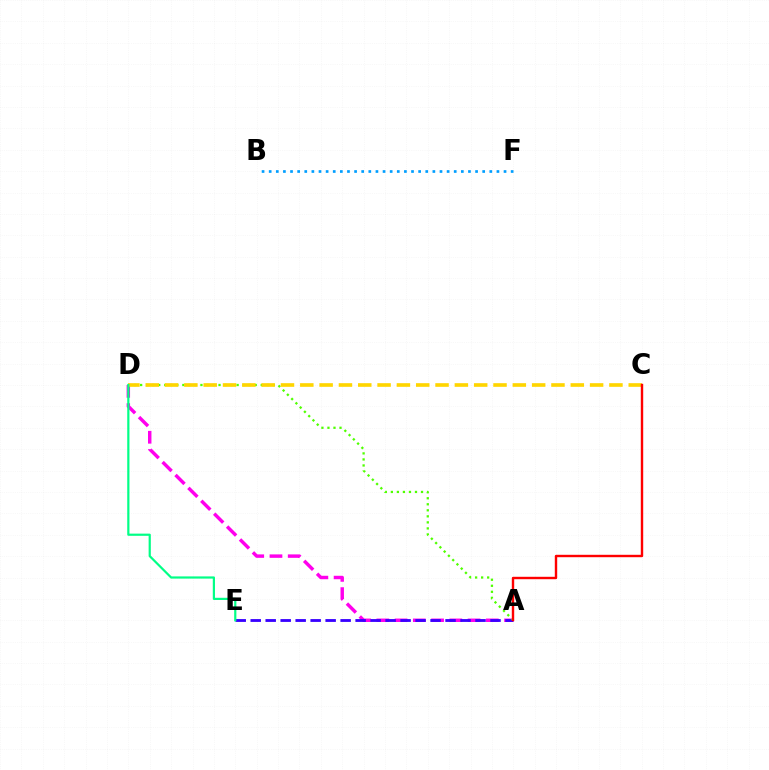{('A', 'D'): [{'color': '#ff00ed', 'line_style': 'dashed', 'thickness': 2.48}, {'color': '#4fff00', 'line_style': 'dotted', 'thickness': 1.64}], ('A', 'E'): [{'color': '#3700ff', 'line_style': 'dashed', 'thickness': 2.04}], ('C', 'D'): [{'color': '#ffd500', 'line_style': 'dashed', 'thickness': 2.62}], ('A', 'C'): [{'color': '#ff0000', 'line_style': 'solid', 'thickness': 1.73}], ('D', 'E'): [{'color': '#00ff86', 'line_style': 'solid', 'thickness': 1.58}], ('B', 'F'): [{'color': '#009eff', 'line_style': 'dotted', 'thickness': 1.93}]}